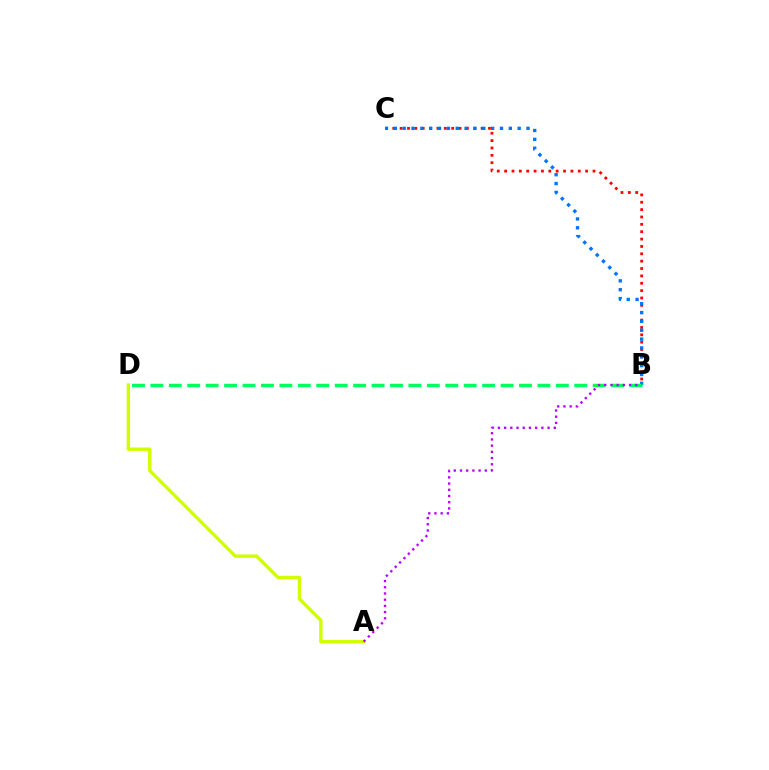{('B', 'C'): [{'color': '#ff0000', 'line_style': 'dotted', 'thickness': 2.0}, {'color': '#0074ff', 'line_style': 'dotted', 'thickness': 2.4}], ('B', 'D'): [{'color': '#00ff5c', 'line_style': 'dashed', 'thickness': 2.5}], ('A', 'D'): [{'color': '#d1ff00', 'line_style': 'solid', 'thickness': 2.45}], ('A', 'B'): [{'color': '#b900ff', 'line_style': 'dotted', 'thickness': 1.69}]}